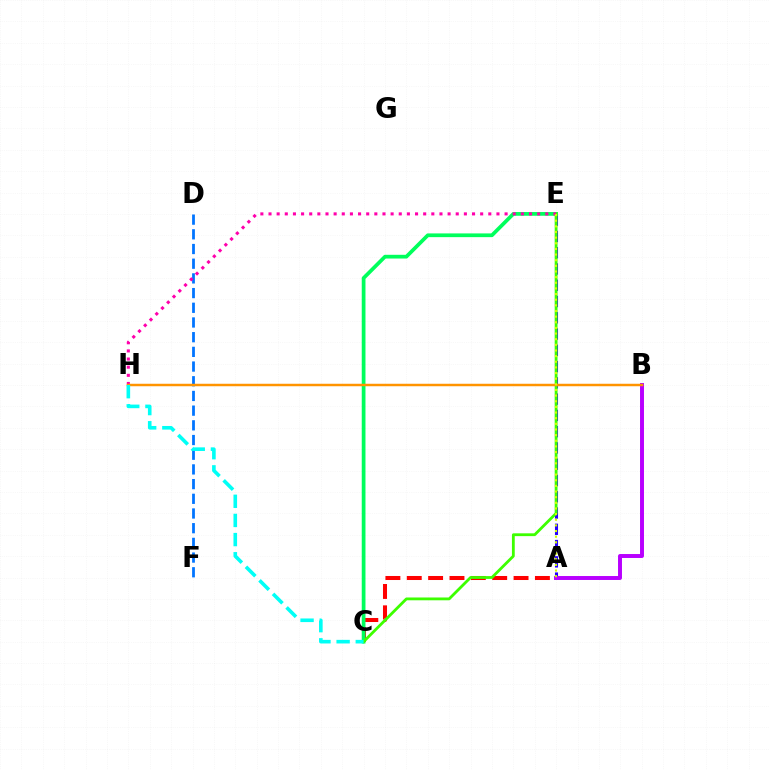{('A', 'C'): [{'color': '#ff0000', 'line_style': 'dashed', 'thickness': 2.9}], ('D', 'F'): [{'color': '#0074ff', 'line_style': 'dashed', 'thickness': 2.0}], ('A', 'E'): [{'color': '#2500ff', 'line_style': 'dashed', 'thickness': 2.21}, {'color': '#d1ff00', 'line_style': 'dotted', 'thickness': 1.53}], ('A', 'B'): [{'color': '#b900ff', 'line_style': 'solid', 'thickness': 2.84}], ('C', 'E'): [{'color': '#00ff5c', 'line_style': 'solid', 'thickness': 2.69}, {'color': '#3dff00', 'line_style': 'solid', 'thickness': 2.02}], ('E', 'H'): [{'color': '#ff00ac', 'line_style': 'dotted', 'thickness': 2.21}], ('B', 'H'): [{'color': '#ff9400', 'line_style': 'solid', 'thickness': 1.78}], ('C', 'H'): [{'color': '#00fff6', 'line_style': 'dashed', 'thickness': 2.6}]}